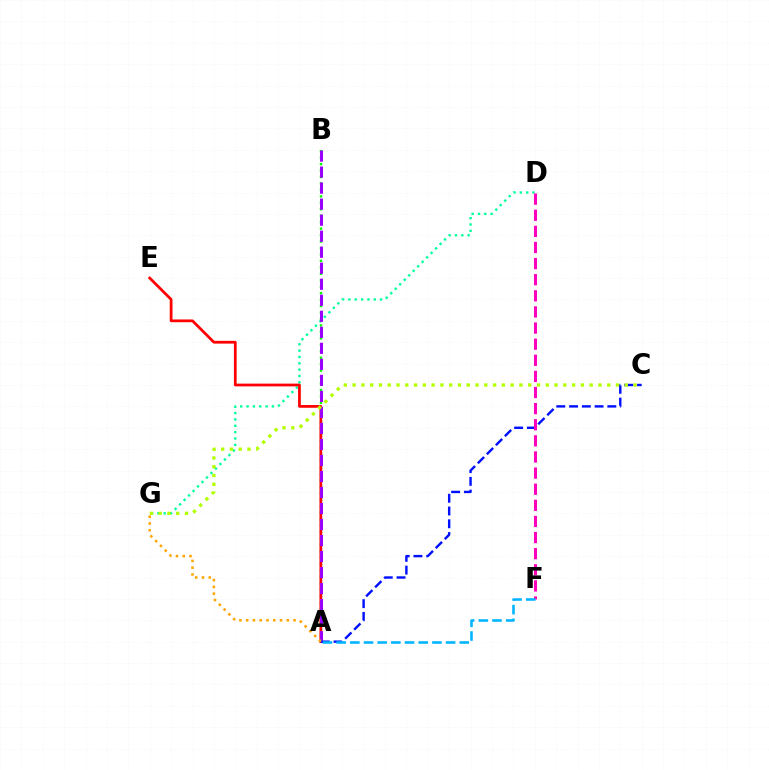{('D', 'G'): [{'color': '#00ff9d', 'line_style': 'dotted', 'thickness': 1.72}], ('A', 'B'): [{'color': '#08ff00', 'line_style': 'dotted', 'thickness': 1.75}, {'color': '#9b00ff', 'line_style': 'dashed', 'thickness': 2.18}], ('A', 'E'): [{'color': '#ff0000', 'line_style': 'solid', 'thickness': 1.98}], ('A', 'C'): [{'color': '#0010ff', 'line_style': 'dashed', 'thickness': 1.73}], ('A', 'G'): [{'color': '#ffa500', 'line_style': 'dotted', 'thickness': 1.84}], ('C', 'G'): [{'color': '#b3ff00', 'line_style': 'dotted', 'thickness': 2.39}], ('D', 'F'): [{'color': '#ff00bd', 'line_style': 'dashed', 'thickness': 2.19}], ('A', 'F'): [{'color': '#00b5ff', 'line_style': 'dashed', 'thickness': 1.86}]}